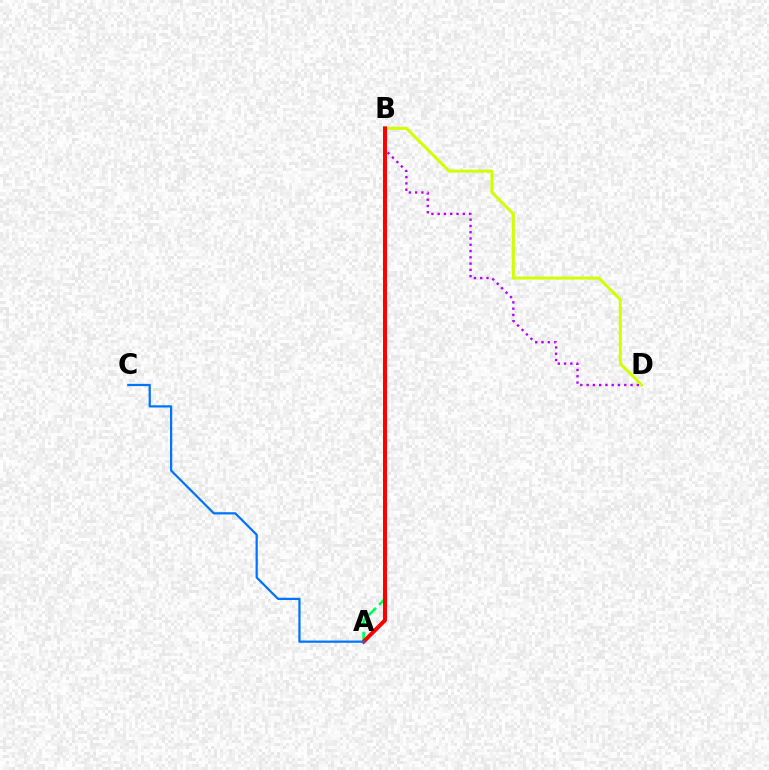{('A', 'B'): [{'color': '#00ff5c', 'line_style': 'dashed', 'thickness': 1.96}, {'color': '#ff0000', 'line_style': 'solid', 'thickness': 2.87}], ('B', 'D'): [{'color': '#b900ff', 'line_style': 'dotted', 'thickness': 1.71}, {'color': '#d1ff00', 'line_style': 'solid', 'thickness': 2.15}], ('A', 'C'): [{'color': '#0074ff', 'line_style': 'solid', 'thickness': 1.6}]}